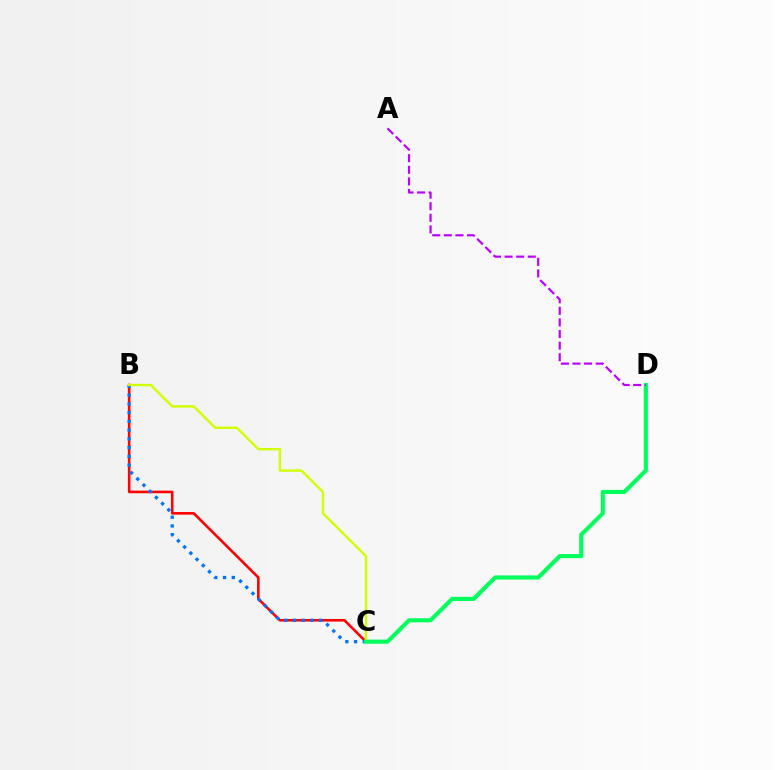{('B', 'C'): [{'color': '#ff0000', 'line_style': 'solid', 'thickness': 1.87}, {'color': '#0074ff', 'line_style': 'dotted', 'thickness': 2.38}, {'color': '#d1ff00', 'line_style': 'solid', 'thickness': 1.73}], ('C', 'D'): [{'color': '#00ff5c', 'line_style': 'solid', 'thickness': 2.98}], ('A', 'D'): [{'color': '#b900ff', 'line_style': 'dashed', 'thickness': 1.57}]}